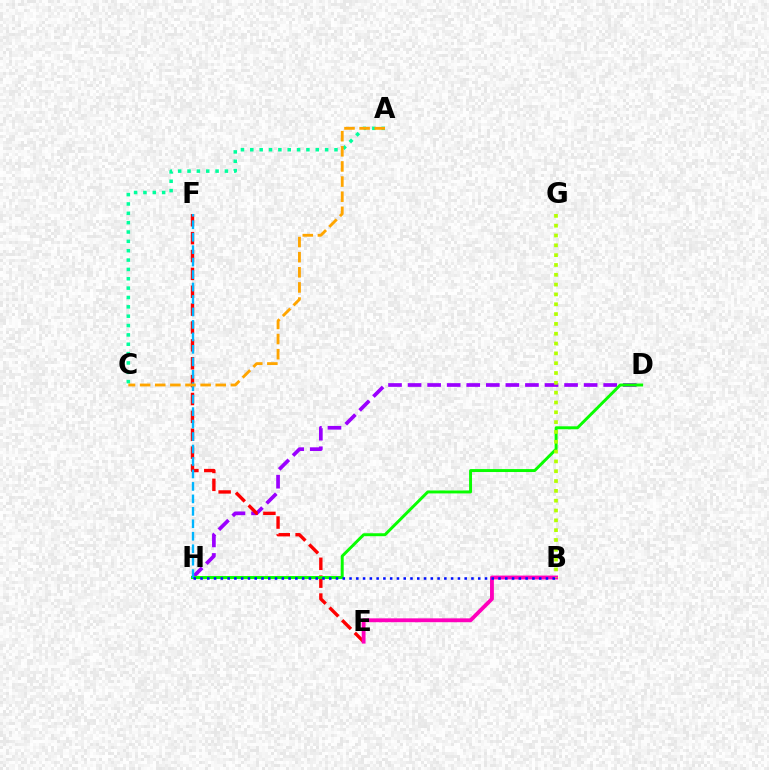{('D', 'H'): [{'color': '#9b00ff', 'line_style': 'dashed', 'thickness': 2.66}, {'color': '#08ff00', 'line_style': 'solid', 'thickness': 2.12}], ('A', 'C'): [{'color': '#00ff9d', 'line_style': 'dotted', 'thickness': 2.54}, {'color': '#ffa500', 'line_style': 'dashed', 'thickness': 2.05}], ('E', 'F'): [{'color': '#ff0000', 'line_style': 'dashed', 'thickness': 2.43}], ('B', 'E'): [{'color': '#ff00bd', 'line_style': 'solid', 'thickness': 2.77}], ('F', 'H'): [{'color': '#00b5ff', 'line_style': 'dashed', 'thickness': 1.69}], ('B', 'G'): [{'color': '#b3ff00', 'line_style': 'dotted', 'thickness': 2.67}], ('B', 'H'): [{'color': '#0010ff', 'line_style': 'dotted', 'thickness': 1.84}]}